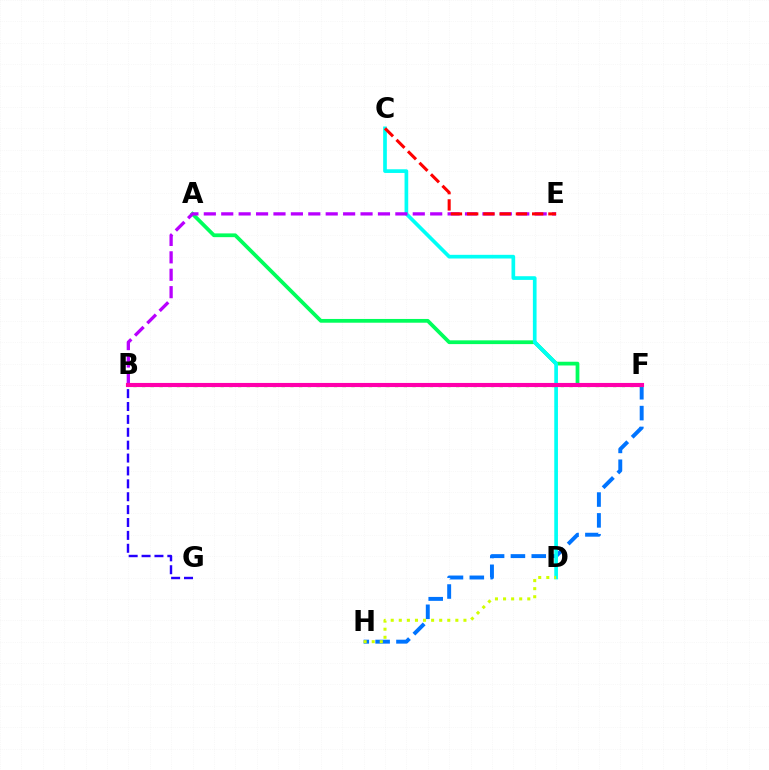{('B', 'G'): [{'color': '#2500ff', 'line_style': 'dashed', 'thickness': 1.75}], ('B', 'F'): [{'color': '#ff9400', 'line_style': 'dashed', 'thickness': 1.88}, {'color': '#3dff00', 'line_style': 'dotted', 'thickness': 2.37}, {'color': '#ff00ac', 'line_style': 'solid', 'thickness': 2.97}], ('A', 'F'): [{'color': '#00ff5c', 'line_style': 'solid', 'thickness': 2.71}], ('F', 'H'): [{'color': '#0074ff', 'line_style': 'dashed', 'thickness': 2.83}], ('C', 'D'): [{'color': '#00fff6', 'line_style': 'solid', 'thickness': 2.65}], ('B', 'E'): [{'color': '#b900ff', 'line_style': 'dashed', 'thickness': 2.37}], ('C', 'E'): [{'color': '#ff0000', 'line_style': 'dashed', 'thickness': 2.21}], ('D', 'H'): [{'color': '#d1ff00', 'line_style': 'dotted', 'thickness': 2.2}]}